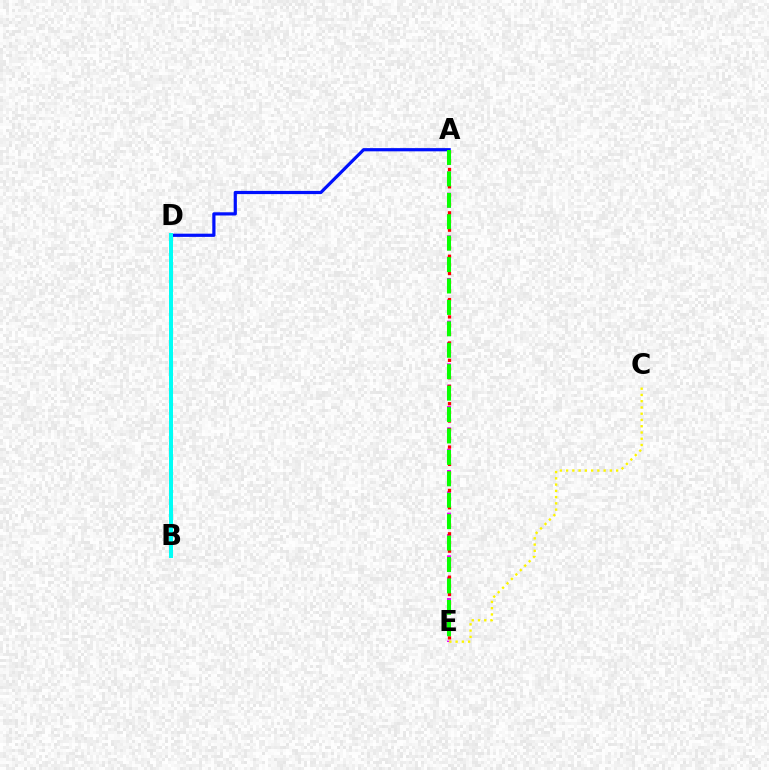{('A', 'E'): [{'color': '#ee00ff', 'line_style': 'dashed', 'thickness': 2.9}, {'color': '#ff0000', 'line_style': 'dotted', 'thickness': 2.36}, {'color': '#08ff00', 'line_style': 'dashed', 'thickness': 2.91}], ('A', 'D'): [{'color': '#0010ff', 'line_style': 'solid', 'thickness': 2.31}], ('C', 'E'): [{'color': '#fcf500', 'line_style': 'dotted', 'thickness': 1.7}], ('B', 'D'): [{'color': '#00fff6', 'line_style': 'solid', 'thickness': 2.88}]}